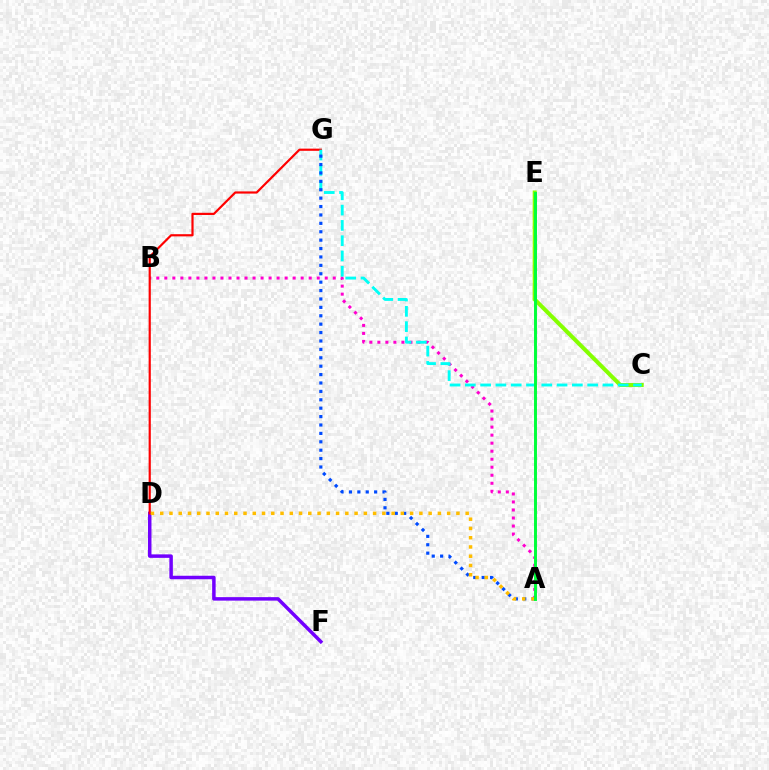{('A', 'B'): [{'color': '#ff00cf', 'line_style': 'dotted', 'thickness': 2.18}], ('C', 'E'): [{'color': '#84ff00', 'line_style': 'solid', 'thickness': 2.9}], ('D', 'F'): [{'color': '#7200ff', 'line_style': 'solid', 'thickness': 2.51}], ('D', 'G'): [{'color': '#ff0000', 'line_style': 'solid', 'thickness': 1.57}], ('C', 'G'): [{'color': '#00fff6', 'line_style': 'dashed', 'thickness': 2.08}], ('A', 'G'): [{'color': '#004bff', 'line_style': 'dotted', 'thickness': 2.28}], ('A', 'D'): [{'color': '#ffbd00', 'line_style': 'dotted', 'thickness': 2.51}], ('A', 'E'): [{'color': '#00ff39', 'line_style': 'solid', 'thickness': 2.12}]}